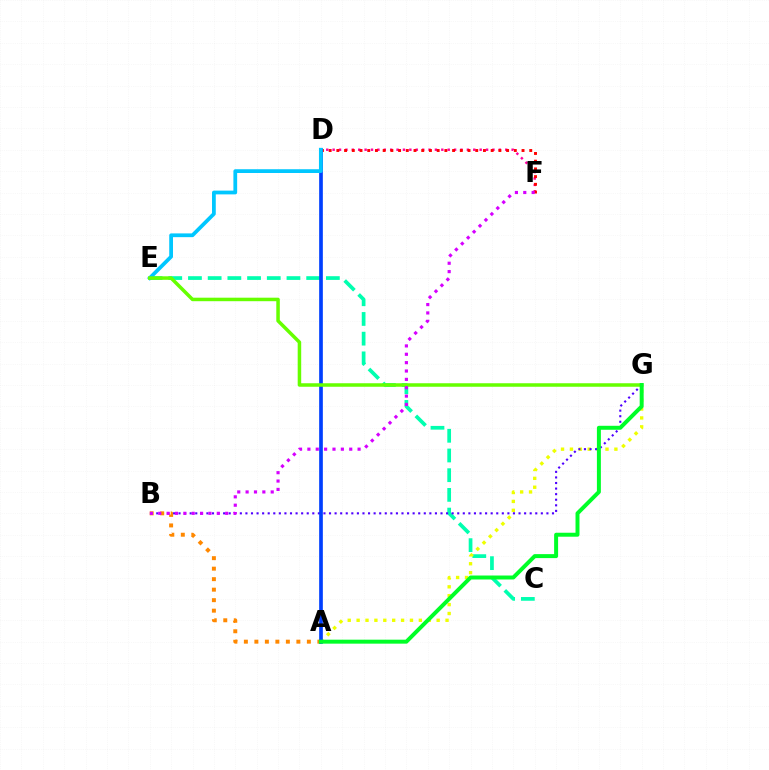{('C', 'E'): [{'color': '#00ffaf', 'line_style': 'dashed', 'thickness': 2.68}], ('D', 'F'): [{'color': '#ff00a0', 'line_style': 'dotted', 'thickness': 1.74}, {'color': '#ff0000', 'line_style': 'dotted', 'thickness': 2.1}], ('A', 'G'): [{'color': '#eeff00', 'line_style': 'dotted', 'thickness': 2.42}, {'color': '#00ff27', 'line_style': 'solid', 'thickness': 2.86}], ('B', 'G'): [{'color': '#4f00ff', 'line_style': 'dotted', 'thickness': 1.51}], ('A', 'B'): [{'color': '#ff8800', 'line_style': 'dotted', 'thickness': 2.85}], ('A', 'D'): [{'color': '#003fff', 'line_style': 'solid', 'thickness': 2.65}], ('D', 'E'): [{'color': '#00c7ff', 'line_style': 'solid', 'thickness': 2.71}], ('E', 'G'): [{'color': '#66ff00', 'line_style': 'solid', 'thickness': 2.53}], ('B', 'F'): [{'color': '#d600ff', 'line_style': 'dotted', 'thickness': 2.27}]}